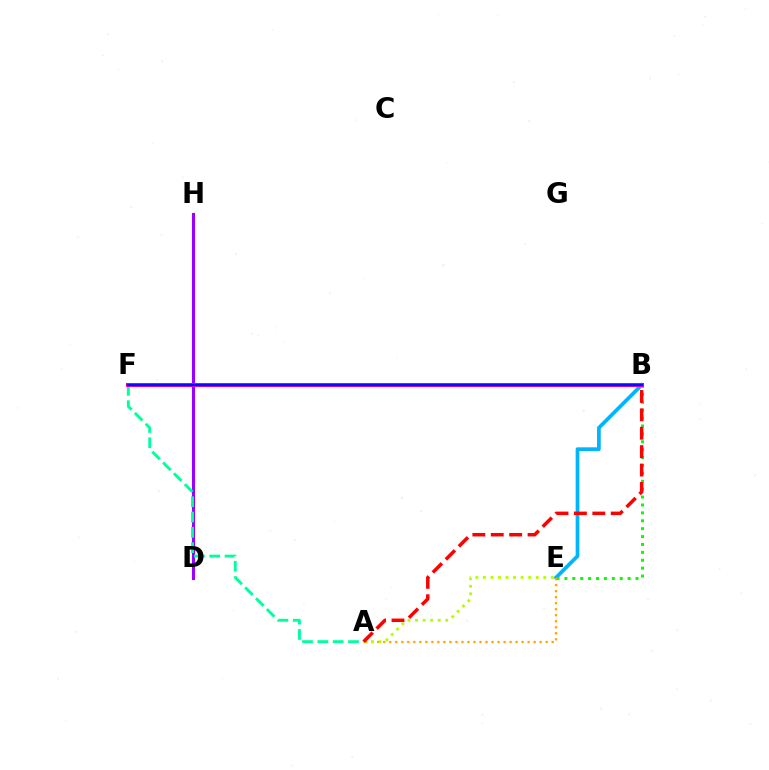{('D', 'H'): [{'color': '#9b00ff', 'line_style': 'solid', 'thickness': 2.22}], ('B', 'E'): [{'color': '#00b5ff', 'line_style': 'solid', 'thickness': 2.68}, {'color': '#08ff00', 'line_style': 'dotted', 'thickness': 2.15}], ('A', 'F'): [{'color': '#00ff9d', 'line_style': 'dashed', 'thickness': 2.08}], ('B', 'F'): [{'color': '#ff00bd', 'line_style': 'solid', 'thickness': 2.89}, {'color': '#0010ff', 'line_style': 'solid', 'thickness': 1.72}], ('A', 'E'): [{'color': '#ffa500', 'line_style': 'dotted', 'thickness': 1.63}, {'color': '#b3ff00', 'line_style': 'dotted', 'thickness': 2.05}], ('A', 'B'): [{'color': '#ff0000', 'line_style': 'dashed', 'thickness': 2.5}]}